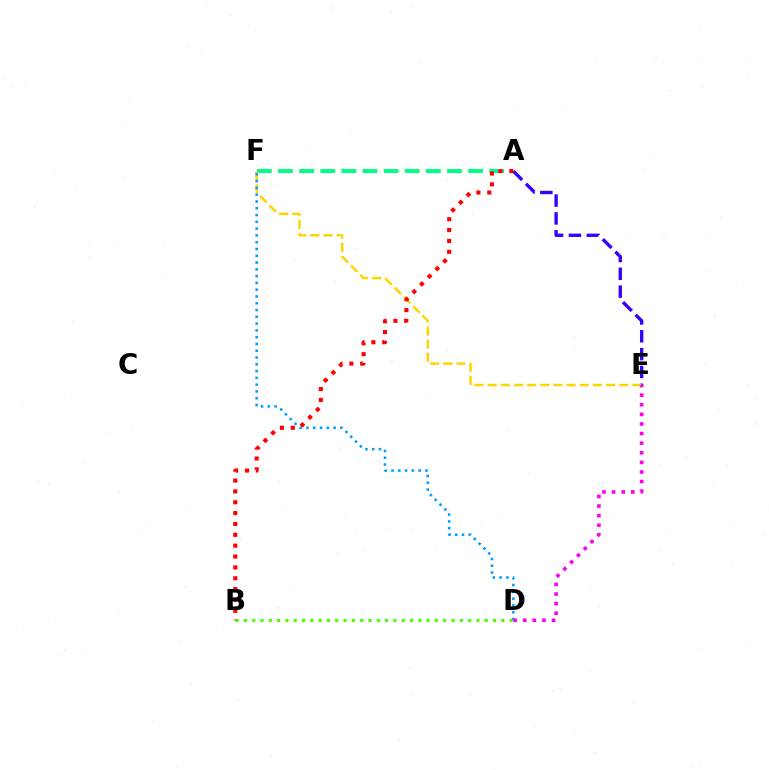{('A', 'E'): [{'color': '#3700ff', 'line_style': 'dashed', 'thickness': 2.42}], ('A', 'F'): [{'color': '#00ff86', 'line_style': 'dashed', 'thickness': 2.87}], ('E', 'F'): [{'color': '#ffd500', 'line_style': 'dashed', 'thickness': 1.79}], ('B', 'D'): [{'color': '#4fff00', 'line_style': 'dotted', 'thickness': 2.26}], ('D', 'F'): [{'color': '#009eff', 'line_style': 'dotted', 'thickness': 1.84}], ('D', 'E'): [{'color': '#ff00ed', 'line_style': 'dotted', 'thickness': 2.61}], ('A', 'B'): [{'color': '#ff0000', 'line_style': 'dotted', 'thickness': 2.95}]}